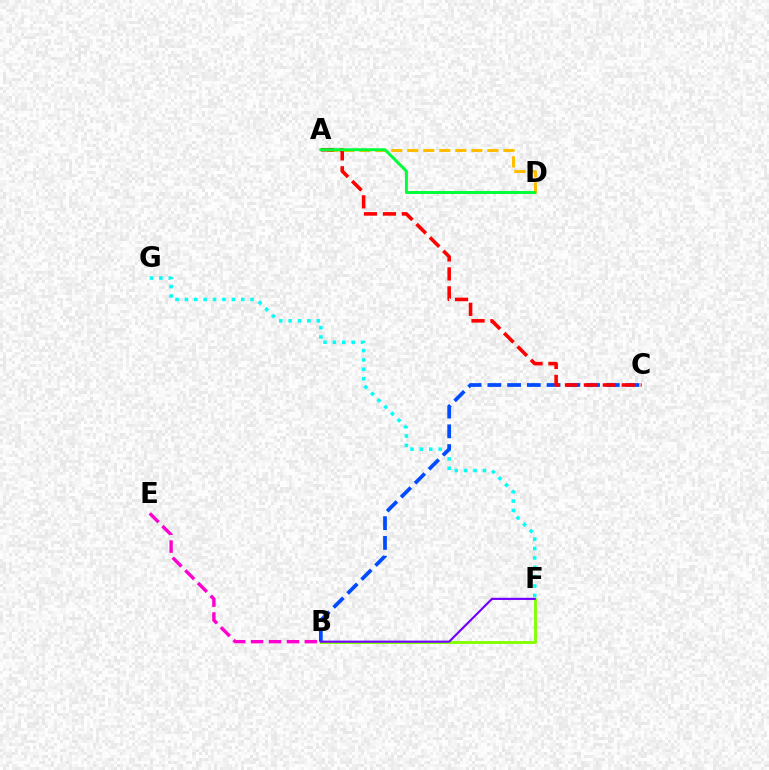{('F', 'G'): [{'color': '#00fff6', 'line_style': 'dotted', 'thickness': 2.55}], ('A', 'D'): [{'color': '#ffbd00', 'line_style': 'dashed', 'thickness': 2.18}, {'color': '#00ff39', 'line_style': 'solid', 'thickness': 2.13}], ('B', 'F'): [{'color': '#84ff00', 'line_style': 'solid', 'thickness': 2.07}, {'color': '#7200ff', 'line_style': 'solid', 'thickness': 1.53}], ('B', 'C'): [{'color': '#004bff', 'line_style': 'dashed', 'thickness': 2.68}], ('A', 'C'): [{'color': '#ff0000', 'line_style': 'dashed', 'thickness': 2.57}], ('B', 'E'): [{'color': '#ff00cf', 'line_style': 'dashed', 'thickness': 2.44}]}